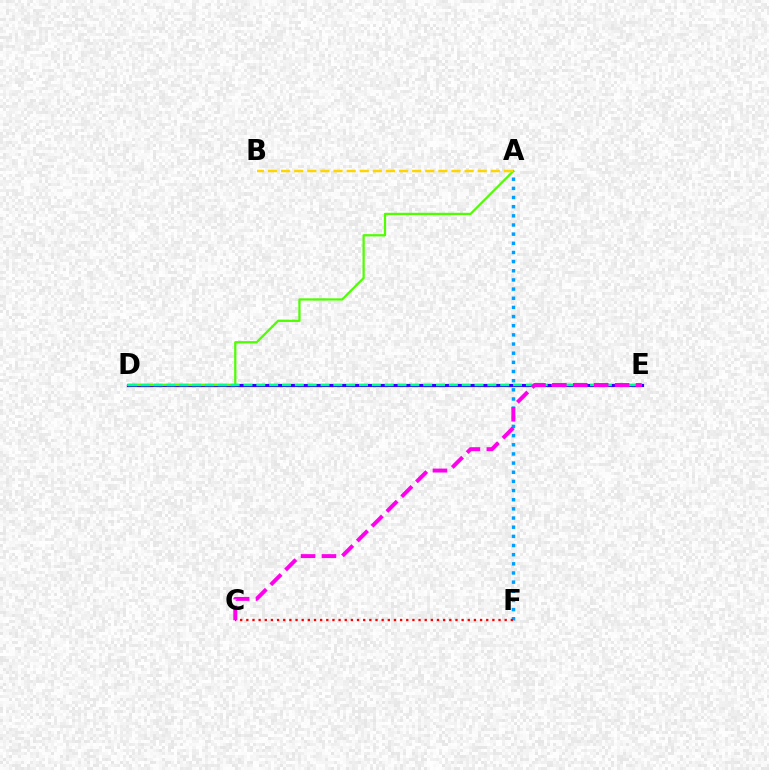{('A', 'F'): [{'color': '#009eff', 'line_style': 'dotted', 'thickness': 2.49}], ('D', 'E'): [{'color': '#3700ff', 'line_style': 'solid', 'thickness': 2.29}, {'color': '#00ff86', 'line_style': 'dashed', 'thickness': 1.74}], ('A', 'D'): [{'color': '#4fff00', 'line_style': 'solid', 'thickness': 1.62}], ('A', 'B'): [{'color': '#ffd500', 'line_style': 'dashed', 'thickness': 1.78}], ('C', 'F'): [{'color': '#ff0000', 'line_style': 'dotted', 'thickness': 1.67}], ('C', 'E'): [{'color': '#ff00ed', 'line_style': 'dashed', 'thickness': 2.84}]}